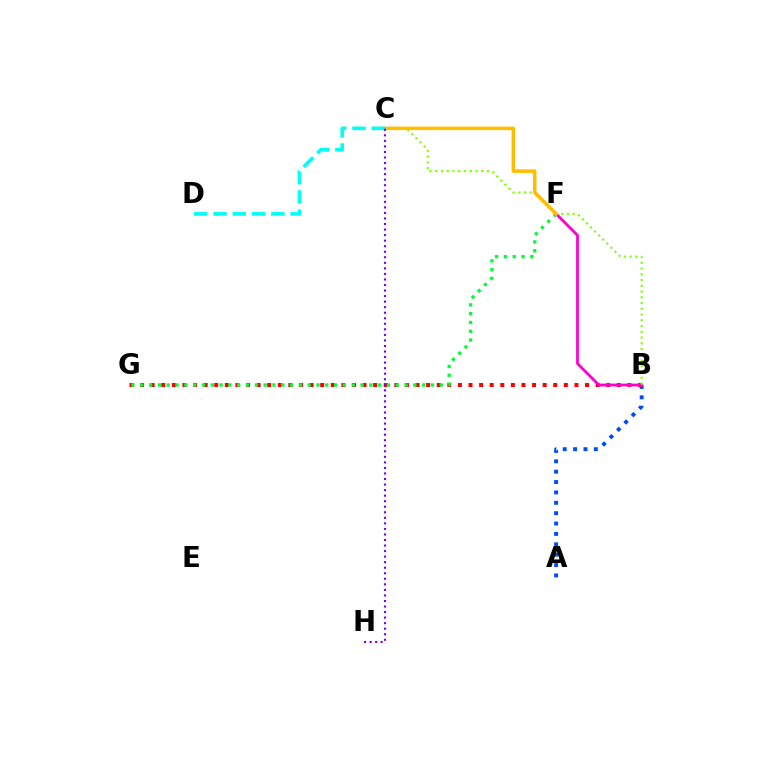{('A', 'B'): [{'color': '#004bff', 'line_style': 'dotted', 'thickness': 2.82}], ('B', 'G'): [{'color': '#ff0000', 'line_style': 'dotted', 'thickness': 2.88}], ('F', 'G'): [{'color': '#00ff39', 'line_style': 'dotted', 'thickness': 2.39}], ('B', 'F'): [{'color': '#ff00cf', 'line_style': 'solid', 'thickness': 2.01}], ('B', 'C'): [{'color': '#84ff00', 'line_style': 'dotted', 'thickness': 1.56}], ('C', 'F'): [{'color': '#ffbd00', 'line_style': 'solid', 'thickness': 2.55}], ('C', 'D'): [{'color': '#00fff6', 'line_style': 'dashed', 'thickness': 2.62}], ('C', 'H'): [{'color': '#7200ff', 'line_style': 'dotted', 'thickness': 1.51}]}